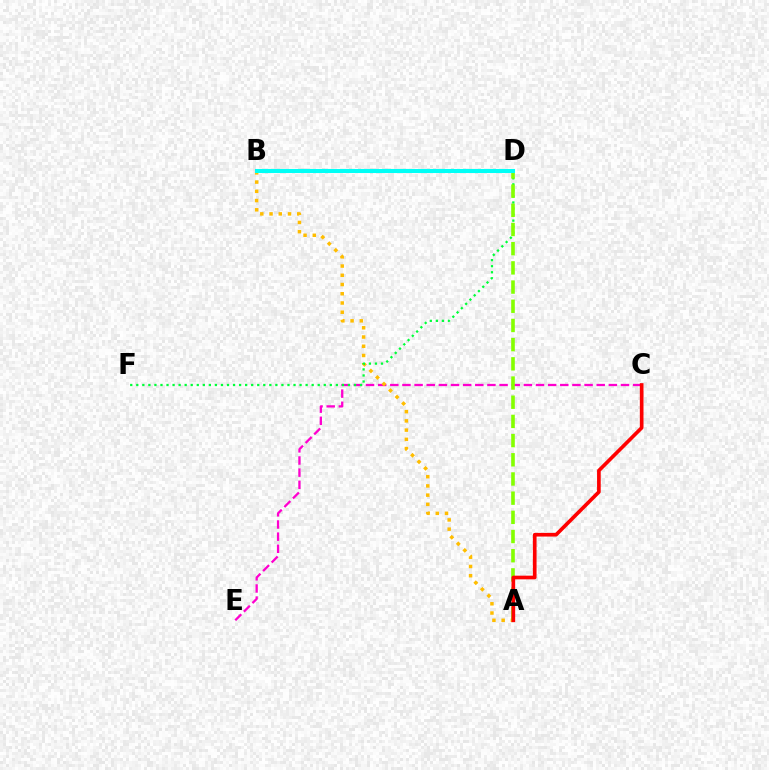{('B', 'D'): [{'color': '#7200ff', 'line_style': 'solid', 'thickness': 2.06}, {'color': '#004bff', 'line_style': 'solid', 'thickness': 1.87}, {'color': '#00fff6', 'line_style': 'solid', 'thickness': 2.93}], ('C', 'E'): [{'color': '#ff00cf', 'line_style': 'dashed', 'thickness': 1.65}], ('A', 'B'): [{'color': '#ffbd00', 'line_style': 'dotted', 'thickness': 2.51}], ('D', 'F'): [{'color': '#00ff39', 'line_style': 'dotted', 'thickness': 1.64}], ('A', 'D'): [{'color': '#84ff00', 'line_style': 'dashed', 'thickness': 2.61}], ('A', 'C'): [{'color': '#ff0000', 'line_style': 'solid', 'thickness': 2.64}]}